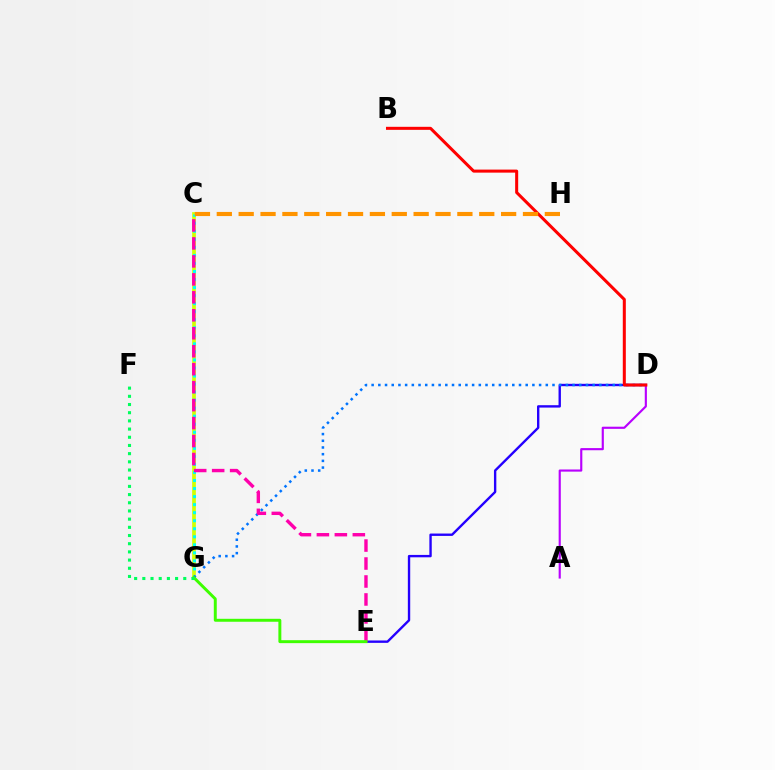{('C', 'G'): [{'color': '#d1ff00', 'line_style': 'solid', 'thickness': 2.67}, {'color': '#00fff6', 'line_style': 'dotted', 'thickness': 2.18}], ('D', 'E'): [{'color': '#2500ff', 'line_style': 'solid', 'thickness': 1.71}], ('A', 'D'): [{'color': '#b900ff', 'line_style': 'solid', 'thickness': 1.55}], ('D', 'G'): [{'color': '#0074ff', 'line_style': 'dotted', 'thickness': 1.82}], ('B', 'D'): [{'color': '#ff0000', 'line_style': 'solid', 'thickness': 2.18}], ('C', 'E'): [{'color': '#ff00ac', 'line_style': 'dashed', 'thickness': 2.44}], ('E', 'G'): [{'color': '#3dff00', 'line_style': 'solid', 'thickness': 2.12}], ('F', 'G'): [{'color': '#00ff5c', 'line_style': 'dotted', 'thickness': 2.22}], ('C', 'H'): [{'color': '#ff9400', 'line_style': 'dashed', 'thickness': 2.97}]}